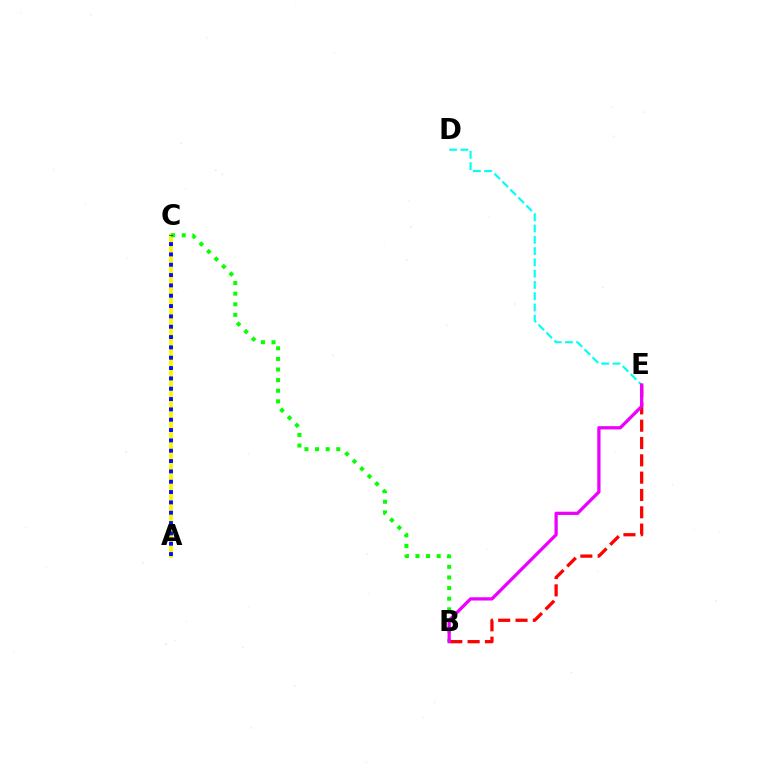{('A', 'C'): [{'color': '#fcf500', 'line_style': 'solid', 'thickness': 2.68}, {'color': '#0010ff', 'line_style': 'dotted', 'thickness': 2.81}], ('B', 'C'): [{'color': '#08ff00', 'line_style': 'dotted', 'thickness': 2.88}], ('D', 'E'): [{'color': '#00fff6', 'line_style': 'dashed', 'thickness': 1.53}], ('B', 'E'): [{'color': '#ff0000', 'line_style': 'dashed', 'thickness': 2.35}, {'color': '#ee00ff', 'line_style': 'solid', 'thickness': 2.35}]}